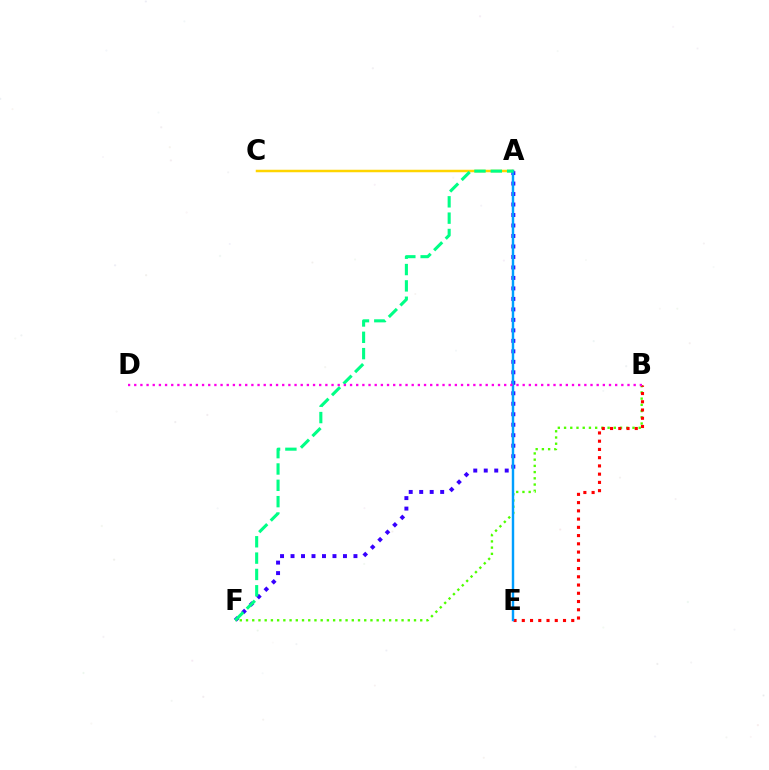{('A', 'F'): [{'color': '#3700ff', 'line_style': 'dotted', 'thickness': 2.85}, {'color': '#00ff86', 'line_style': 'dashed', 'thickness': 2.22}], ('B', 'F'): [{'color': '#4fff00', 'line_style': 'dotted', 'thickness': 1.69}], ('B', 'E'): [{'color': '#ff0000', 'line_style': 'dotted', 'thickness': 2.24}], ('A', 'C'): [{'color': '#ffd500', 'line_style': 'solid', 'thickness': 1.79}], ('A', 'E'): [{'color': '#009eff', 'line_style': 'solid', 'thickness': 1.75}], ('B', 'D'): [{'color': '#ff00ed', 'line_style': 'dotted', 'thickness': 1.68}]}